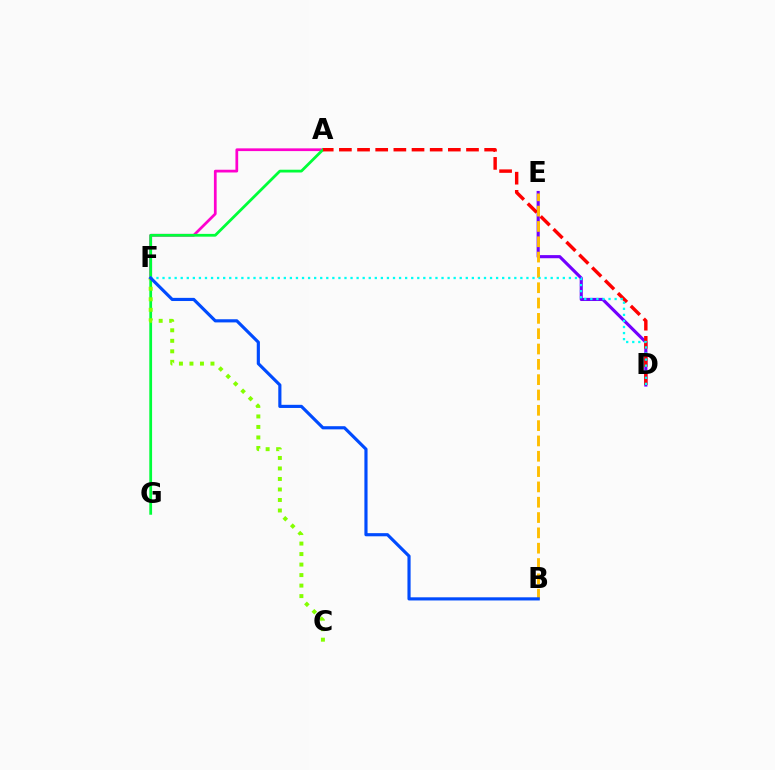{('A', 'F'): [{'color': '#ff00cf', 'line_style': 'solid', 'thickness': 1.97}], ('A', 'G'): [{'color': '#00ff39', 'line_style': 'solid', 'thickness': 2.0}], ('D', 'E'): [{'color': '#7200ff', 'line_style': 'solid', 'thickness': 2.25}], ('C', 'F'): [{'color': '#84ff00', 'line_style': 'dotted', 'thickness': 2.85}], ('A', 'D'): [{'color': '#ff0000', 'line_style': 'dashed', 'thickness': 2.47}], ('B', 'E'): [{'color': '#ffbd00', 'line_style': 'dashed', 'thickness': 2.08}], ('D', 'F'): [{'color': '#00fff6', 'line_style': 'dotted', 'thickness': 1.65}], ('B', 'F'): [{'color': '#004bff', 'line_style': 'solid', 'thickness': 2.27}]}